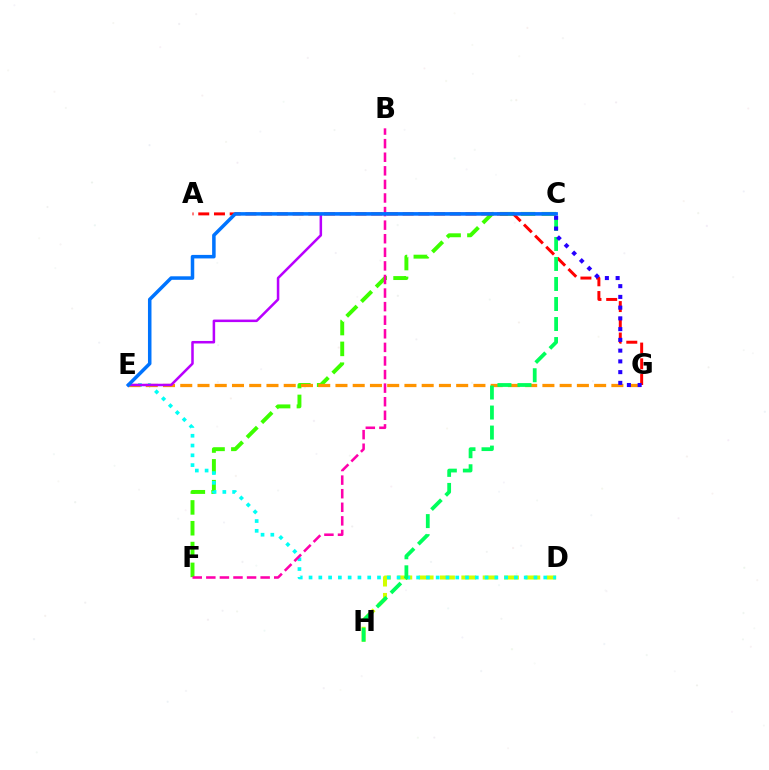{('C', 'F'): [{'color': '#3dff00', 'line_style': 'dashed', 'thickness': 2.83}], ('D', 'H'): [{'color': '#d1ff00', 'line_style': 'dashed', 'thickness': 2.9}], ('D', 'E'): [{'color': '#00fff6', 'line_style': 'dotted', 'thickness': 2.66}], ('B', 'F'): [{'color': '#ff00ac', 'line_style': 'dashed', 'thickness': 1.85}], ('E', 'G'): [{'color': '#ff9400', 'line_style': 'dashed', 'thickness': 2.34}], ('C', 'E'): [{'color': '#b900ff', 'line_style': 'solid', 'thickness': 1.82}, {'color': '#0074ff', 'line_style': 'solid', 'thickness': 2.53}], ('A', 'G'): [{'color': '#ff0000', 'line_style': 'dashed', 'thickness': 2.14}], ('C', 'H'): [{'color': '#00ff5c', 'line_style': 'dashed', 'thickness': 2.72}], ('C', 'G'): [{'color': '#2500ff', 'line_style': 'dotted', 'thickness': 2.92}]}